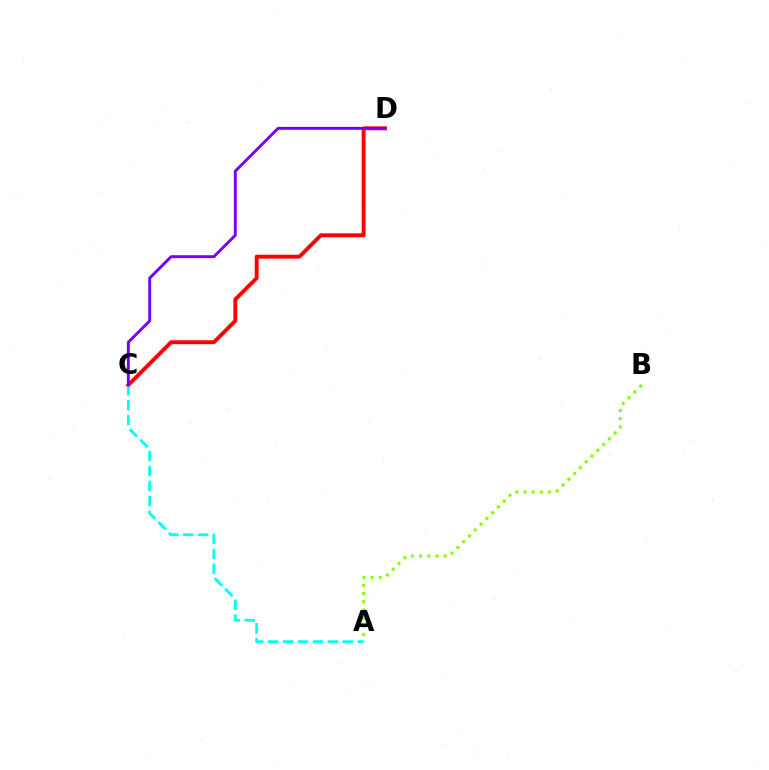{('C', 'D'): [{'color': '#ff0000', 'line_style': 'solid', 'thickness': 2.8}, {'color': '#7200ff', 'line_style': 'solid', 'thickness': 2.09}], ('A', 'C'): [{'color': '#00fff6', 'line_style': 'dashed', 'thickness': 2.03}], ('A', 'B'): [{'color': '#84ff00', 'line_style': 'dotted', 'thickness': 2.22}]}